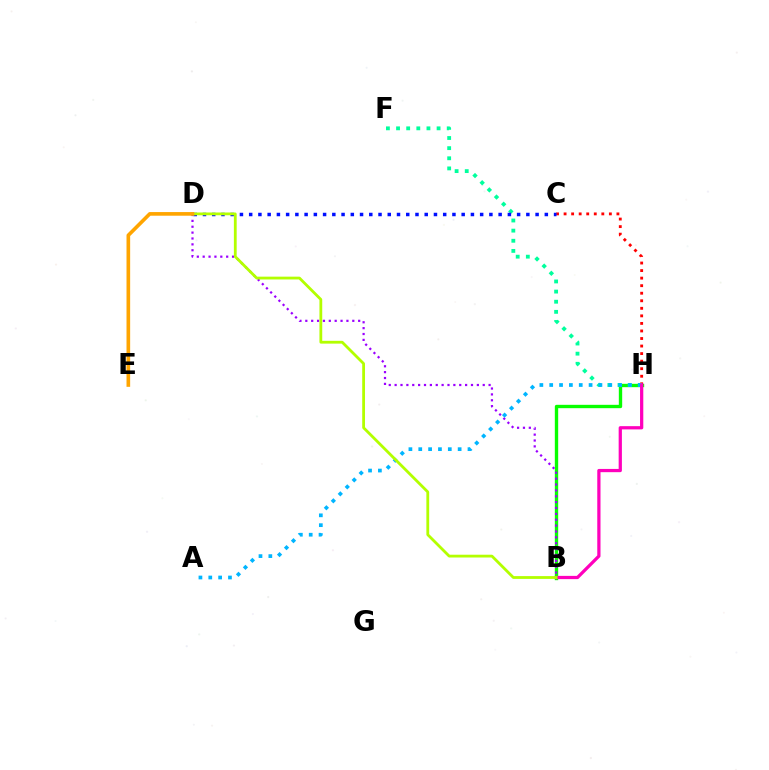{('B', 'H'): [{'color': '#08ff00', 'line_style': 'solid', 'thickness': 2.42}, {'color': '#ff00bd', 'line_style': 'solid', 'thickness': 2.33}], ('C', 'H'): [{'color': '#ff0000', 'line_style': 'dotted', 'thickness': 2.05}], ('F', 'H'): [{'color': '#00ff9d', 'line_style': 'dotted', 'thickness': 2.75}], ('B', 'D'): [{'color': '#9b00ff', 'line_style': 'dotted', 'thickness': 1.6}, {'color': '#b3ff00', 'line_style': 'solid', 'thickness': 2.01}], ('A', 'H'): [{'color': '#00b5ff', 'line_style': 'dotted', 'thickness': 2.67}], ('C', 'D'): [{'color': '#0010ff', 'line_style': 'dotted', 'thickness': 2.51}], ('D', 'E'): [{'color': '#ffa500', 'line_style': 'solid', 'thickness': 2.62}]}